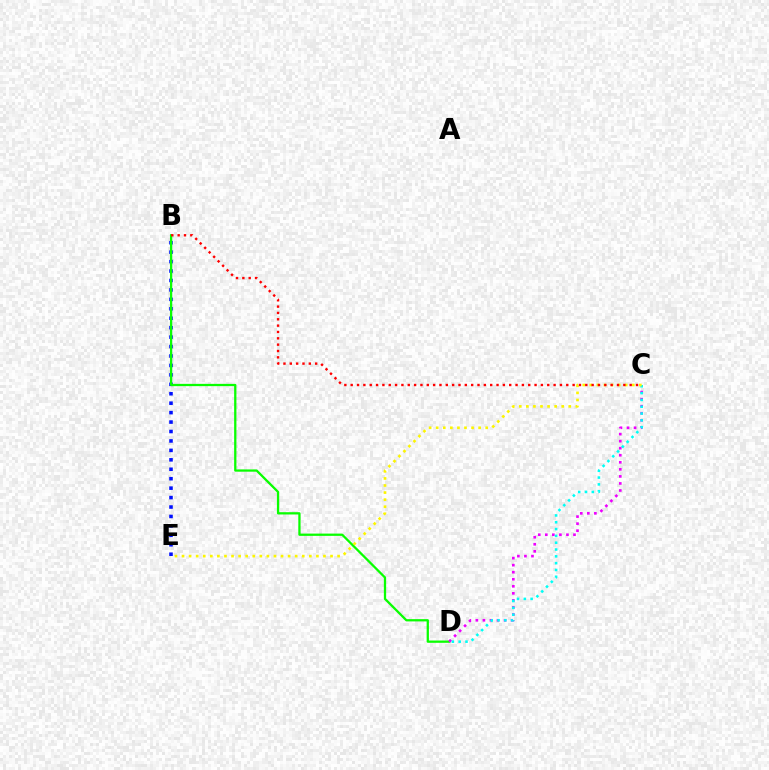{('B', 'E'): [{'color': '#0010ff', 'line_style': 'dotted', 'thickness': 2.56}], ('B', 'D'): [{'color': '#08ff00', 'line_style': 'solid', 'thickness': 1.64}], ('C', 'D'): [{'color': '#ee00ff', 'line_style': 'dotted', 'thickness': 1.91}, {'color': '#00fff6', 'line_style': 'dotted', 'thickness': 1.85}], ('C', 'E'): [{'color': '#fcf500', 'line_style': 'dotted', 'thickness': 1.92}], ('B', 'C'): [{'color': '#ff0000', 'line_style': 'dotted', 'thickness': 1.72}]}